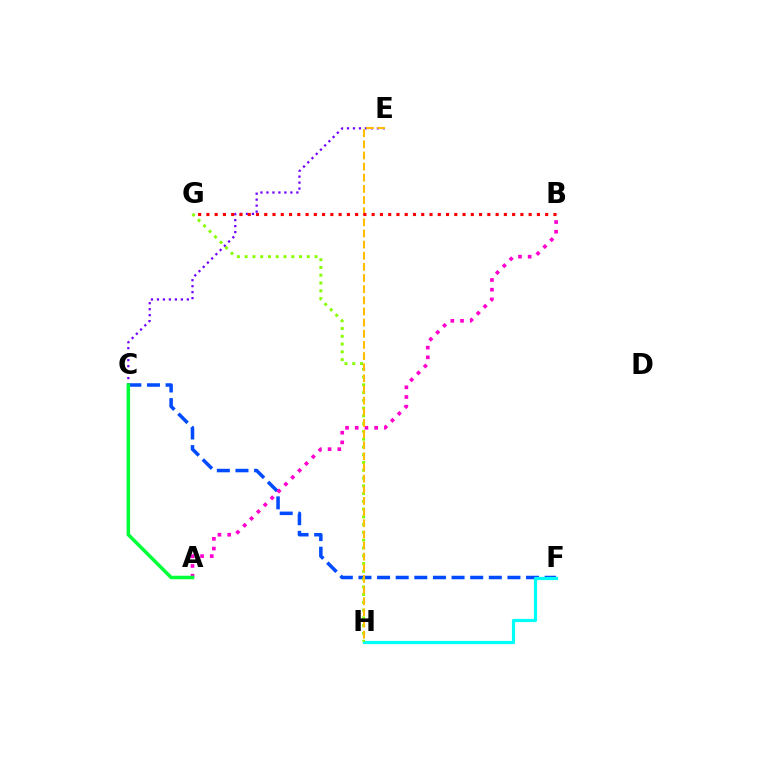{('C', 'F'): [{'color': '#004bff', 'line_style': 'dashed', 'thickness': 2.53}], ('F', 'H'): [{'color': '#00fff6', 'line_style': 'solid', 'thickness': 2.3}], ('C', 'E'): [{'color': '#7200ff', 'line_style': 'dotted', 'thickness': 1.63}], ('A', 'B'): [{'color': '#ff00cf', 'line_style': 'dotted', 'thickness': 2.64}], ('G', 'H'): [{'color': '#84ff00', 'line_style': 'dotted', 'thickness': 2.11}], ('A', 'C'): [{'color': '#00ff39', 'line_style': 'solid', 'thickness': 2.54}], ('E', 'H'): [{'color': '#ffbd00', 'line_style': 'dashed', 'thickness': 1.51}], ('B', 'G'): [{'color': '#ff0000', 'line_style': 'dotted', 'thickness': 2.24}]}